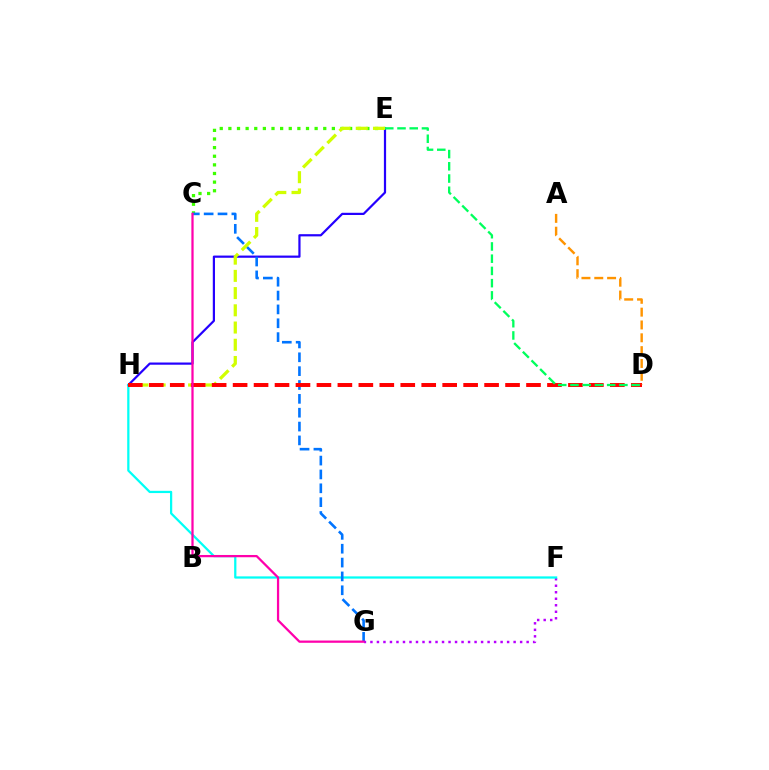{('C', 'E'): [{'color': '#3dff00', 'line_style': 'dotted', 'thickness': 2.34}], ('F', 'G'): [{'color': '#b900ff', 'line_style': 'dotted', 'thickness': 1.77}], ('E', 'H'): [{'color': '#2500ff', 'line_style': 'solid', 'thickness': 1.59}, {'color': '#d1ff00', 'line_style': 'dashed', 'thickness': 2.34}], ('F', 'H'): [{'color': '#00fff6', 'line_style': 'solid', 'thickness': 1.62}], ('C', 'G'): [{'color': '#0074ff', 'line_style': 'dashed', 'thickness': 1.88}, {'color': '#ff00ac', 'line_style': 'solid', 'thickness': 1.62}], ('D', 'H'): [{'color': '#ff0000', 'line_style': 'dashed', 'thickness': 2.85}], ('D', 'E'): [{'color': '#00ff5c', 'line_style': 'dashed', 'thickness': 1.66}], ('A', 'D'): [{'color': '#ff9400', 'line_style': 'dashed', 'thickness': 1.74}]}